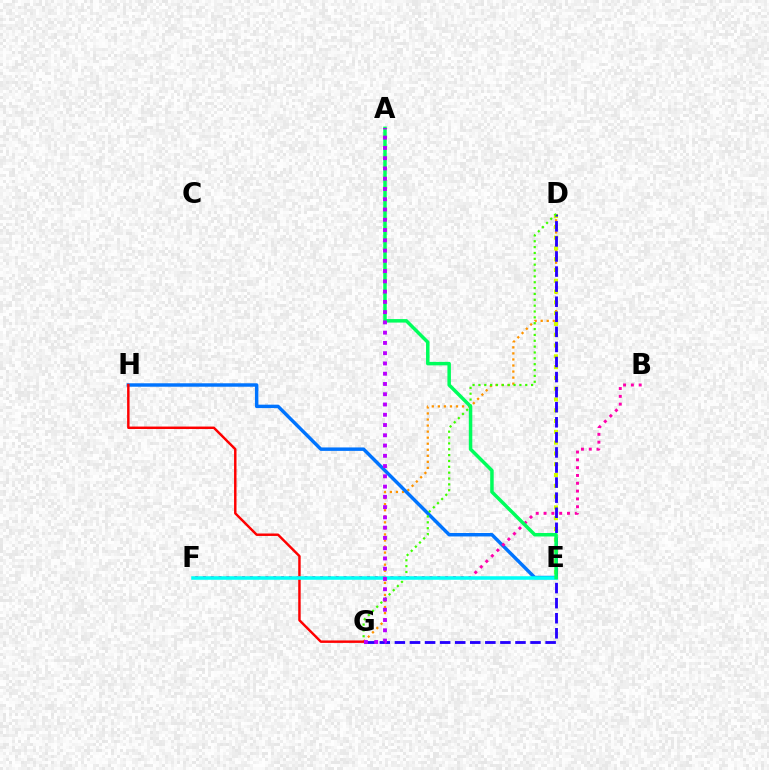{('D', 'G'): [{'color': '#ff9400', 'line_style': 'dotted', 'thickness': 1.64}, {'color': '#2500ff', 'line_style': 'dashed', 'thickness': 2.05}, {'color': '#3dff00', 'line_style': 'dotted', 'thickness': 1.59}], ('D', 'E'): [{'color': '#d1ff00', 'line_style': 'dotted', 'thickness': 2.93}], ('E', 'H'): [{'color': '#0074ff', 'line_style': 'solid', 'thickness': 2.48}], ('G', 'H'): [{'color': '#ff0000', 'line_style': 'solid', 'thickness': 1.76}], ('B', 'F'): [{'color': '#ff00ac', 'line_style': 'dotted', 'thickness': 2.12}], ('E', 'F'): [{'color': '#00fff6', 'line_style': 'solid', 'thickness': 2.54}], ('A', 'E'): [{'color': '#00ff5c', 'line_style': 'solid', 'thickness': 2.52}], ('A', 'G'): [{'color': '#b900ff', 'line_style': 'dotted', 'thickness': 2.79}]}